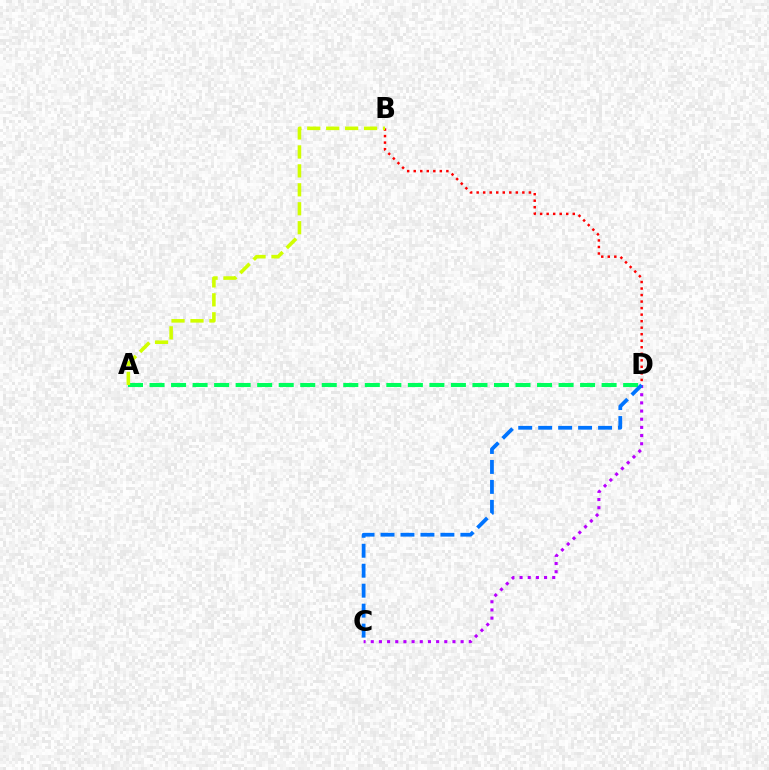{('C', 'D'): [{'color': '#b900ff', 'line_style': 'dotted', 'thickness': 2.22}, {'color': '#0074ff', 'line_style': 'dashed', 'thickness': 2.71}], ('A', 'D'): [{'color': '#00ff5c', 'line_style': 'dashed', 'thickness': 2.92}], ('B', 'D'): [{'color': '#ff0000', 'line_style': 'dotted', 'thickness': 1.77}], ('A', 'B'): [{'color': '#d1ff00', 'line_style': 'dashed', 'thickness': 2.57}]}